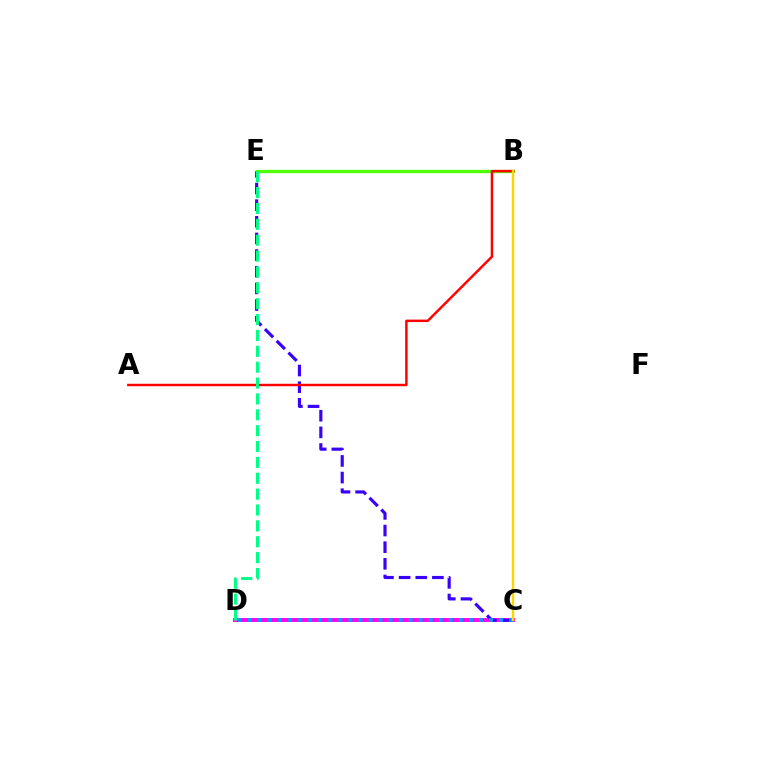{('C', 'D'): [{'color': '#ff00ed', 'line_style': 'solid', 'thickness': 2.82}, {'color': '#009eff', 'line_style': 'dotted', 'thickness': 2.73}], ('C', 'E'): [{'color': '#3700ff', 'line_style': 'dashed', 'thickness': 2.26}], ('B', 'E'): [{'color': '#4fff00', 'line_style': 'solid', 'thickness': 2.38}], ('A', 'B'): [{'color': '#ff0000', 'line_style': 'solid', 'thickness': 1.76}], ('D', 'E'): [{'color': '#00ff86', 'line_style': 'dashed', 'thickness': 2.16}], ('B', 'C'): [{'color': '#ffd500', 'line_style': 'solid', 'thickness': 1.73}]}